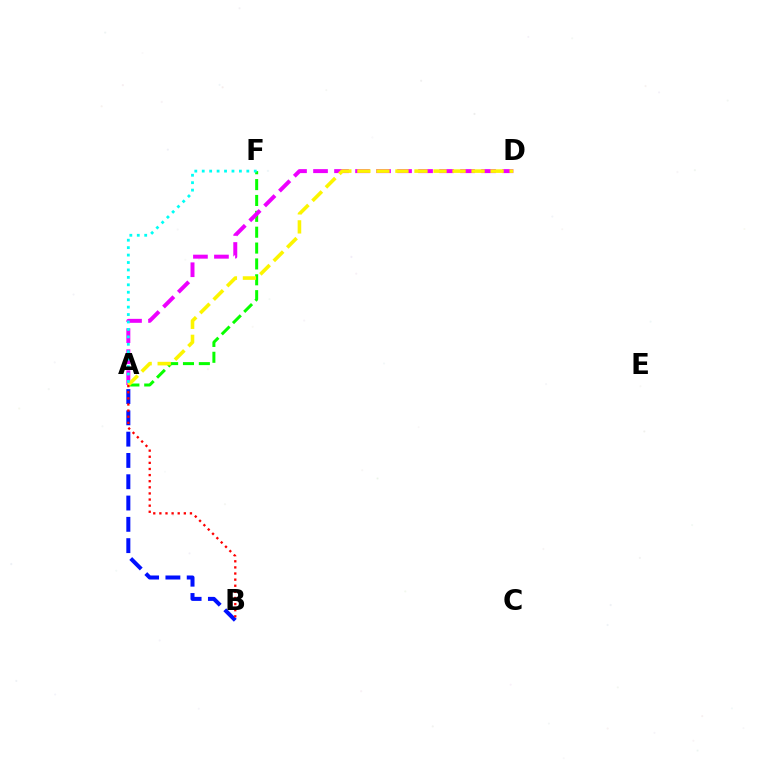{('A', 'F'): [{'color': '#08ff00', 'line_style': 'dashed', 'thickness': 2.16}, {'color': '#00fff6', 'line_style': 'dotted', 'thickness': 2.02}], ('A', 'B'): [{'color': '#0010ff', 'line_style': 'dashed', 'thickness': 2.89}, {'color': '#ff0000', 'line_style': 'dotted', 'thickness': 1.66}], ('A', 'D'): [{'color': '#ee00ff', 'line_style': 'dashed', 'thickness': 2.85}, {'color': '#fcf500', 'line_style': 'dashed', 'thickness': 2.59}]}